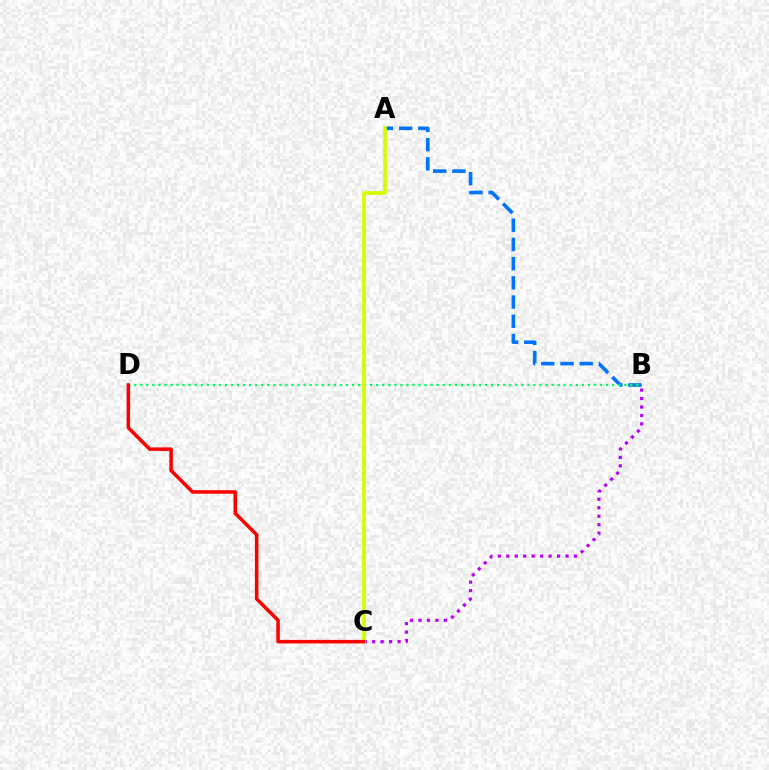{('A', 'B'): [{'color': '#0074ff', 'line_style': 'dashed', 'thickness': 2.61}], ('B', 'C'): [{'color': '#b900ff', 'line_style': 'dotted', 'thickness': 2.3}], ('B', 'D'): [{'color': '#00ff5c', 'line_style': 'dotted', 'thickness': 1.64}], ('A', 'C'): [{'color': '#d1ff00', 'line_style': 'solid', 'thickness': 2.66}], ('C', 'D'): [{'color': '#ff0000', 'line_style': 'solid', 'thickness': 2.55}]}